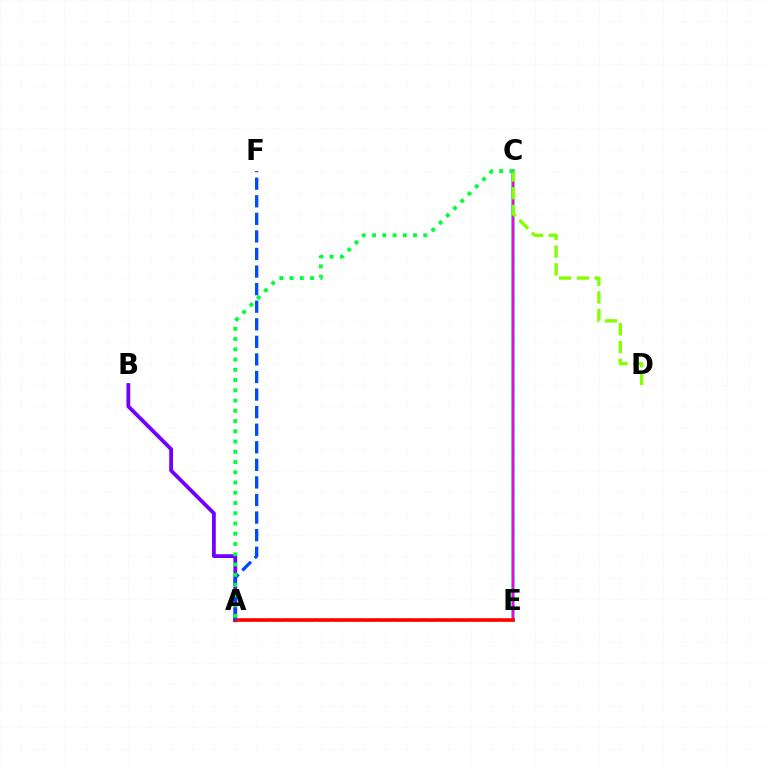{('C', 'E'): [{'color': '#00fff6', 'line_style': 'solid', 'thickness': 2.61}, {'color': '#ff00cf', 'line_style': 'solid', 'thickness': 1.77}], ('A', 'E'): [{'color': '#ffbd00', 'line_style': 'dashed', 'thickness': 2.09}, {'color': '#ff0000', 'line_style': 'solid', 'thickness': 2.59}], ('A', 'B'): [{'color': '#7200ff', 'line_style': 'solid', 'thickness': 2.73}], ('A', 'F'): [{'color': '#004bff', 'line_style': 'dashed', 'thickness': 2.39}], ('C', 'D'): [{'color': '#84ff00', 'line_style': 'dashed', 'thickness': 2.41}], ('A', 'C'): [{'color': '#00ff39', 'line_style': 'dotted', 'thickness': 2.78}]}